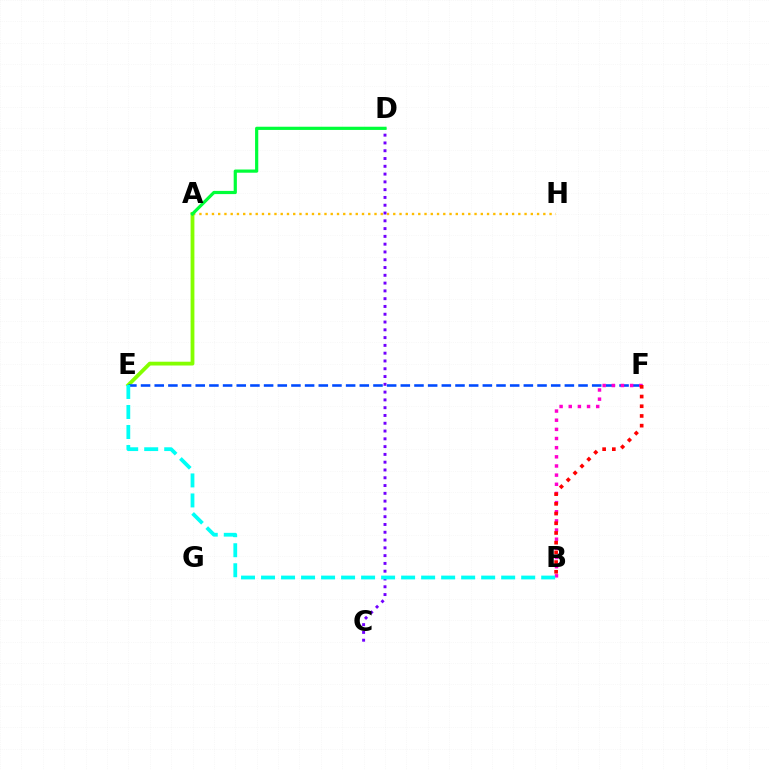{('A', 'H'): [{'color': '#ffbd00', 'line_style': 'dotted', 'thickness': 1.7}], ('C', 'D'): [{'color': '#7200ff', 'line_style': 'dotted', 'thickness': 2.12}], ('A', 'E'): [{'color': '#84ff00', 'line_style': 'solid', 'thickness': 2.74}], ('E', 'F'): [{'color': '#004bff', 'line_style': 'dashed', 'thickness': 1.86}], ('A', 'D'): [{'color': '#00ff39', 'line_style': 'solid', 'thickness': 2.3}], ('B', 'F'): [{'color': '#ff00cf', 'line_style': 'dotted', 'thickness': 2.49}, {'color': '#ff0000', 'line_style': 'dotted', 'thickness': 2.64}], ('B', 'E'): [{'color': '#00fff6', 'line_style': 'dashed', 'thickness': 2.72}]}